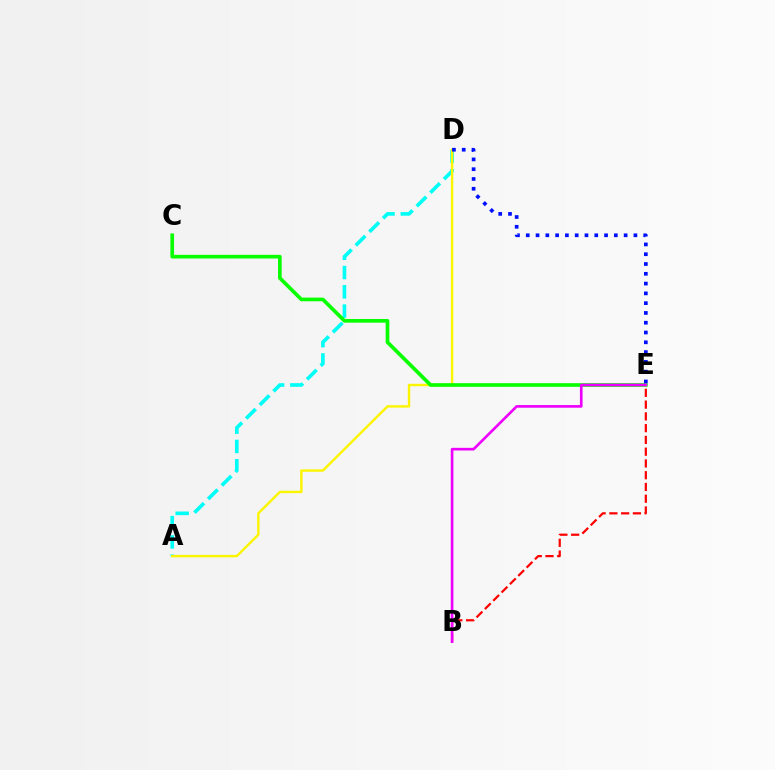{('A', 'D'): [{'color': '#00fff6', 'line_style': 'dashed', 'thickness': 2.62}, {'color': '#fcf500', 'line_style': 'solid', 'thickness': 1.74}], ('B', 'E'): [{'color': '#ff0000', 'line_style': 'dashed', 'thickness': 1.6}, {'color': '#ee00ff', 'line_style': 'solid', 'thickness': 1.91}], ('C', 'E'): [{'color': '#08ff00', 'line_style': 'solid', 'thickness': 2.63}], ('D', 'E'): [{'color': '#0010ff', 'line_style': 'dotted', 'thickness': 2.66}]}